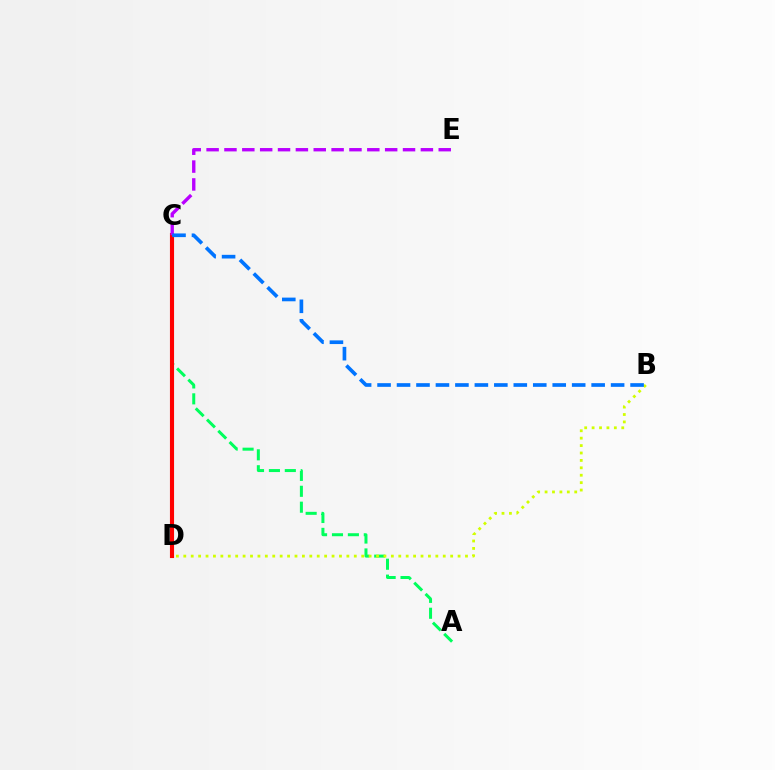{('A', 'C'): [{'color': '#00ff5c', 'line_style': 'dashed', 'thickness': 2.16}], ('C', 'D'): [{'color': '#ff0000', 'line_style': 'solid', 'thickness': 2.96}], ('B', 'D'): [{'color': '#d1ff00', 'line_style': 'dotted', 'thickness': 2.01}], ('C', 'E'): [{'color': '#b900ff', 'line_style': 'dashed', 'thickness': 2.43}], ('B', 'C'): [{'color': '#0074ff', 'line_style': 'dashed', 'thickness': 2.64}]}